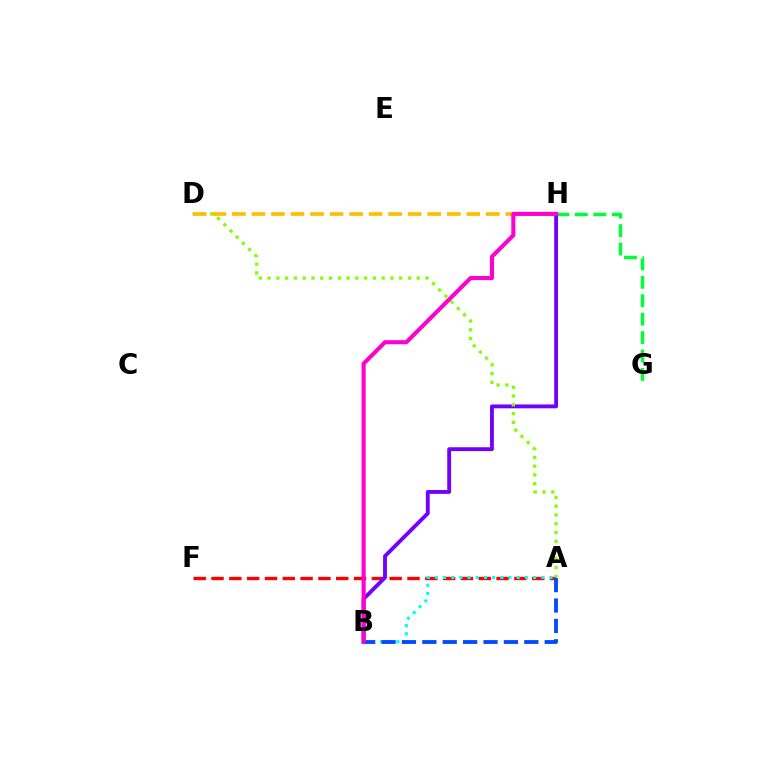{('A', 'F'): [{'color': '#ff0000', 'line_style': 'dashed', 'thickness': 2.42}], ('G', 'H'): [{'color': '#00ff39', 'line_style': 'dashed', 'thickness': 2.5}], ('B', 'H'): [{'color': '#7200ff', 'line_style': 'solid', 'thickness': 2.78}, {'color': '#ff00cf', 'line_style': 'solid', 'thickness': 2.95}], ('A', 'D'): [{'color': '#84ff00', 'line_style': 'dotted', 'thickness': 2.38}], ('D', 'H'): [{'color': '#ffbd00', 'line_style': 'dashed', 'thickness': 2.65}], ('A', 'B'): [{'color': '#00fff6', 'line_style': 'dotted', 'thickness': 2.22}, {'color': '#004bff', 'line_style': 'dashed', 'thickness': 2.77}]}